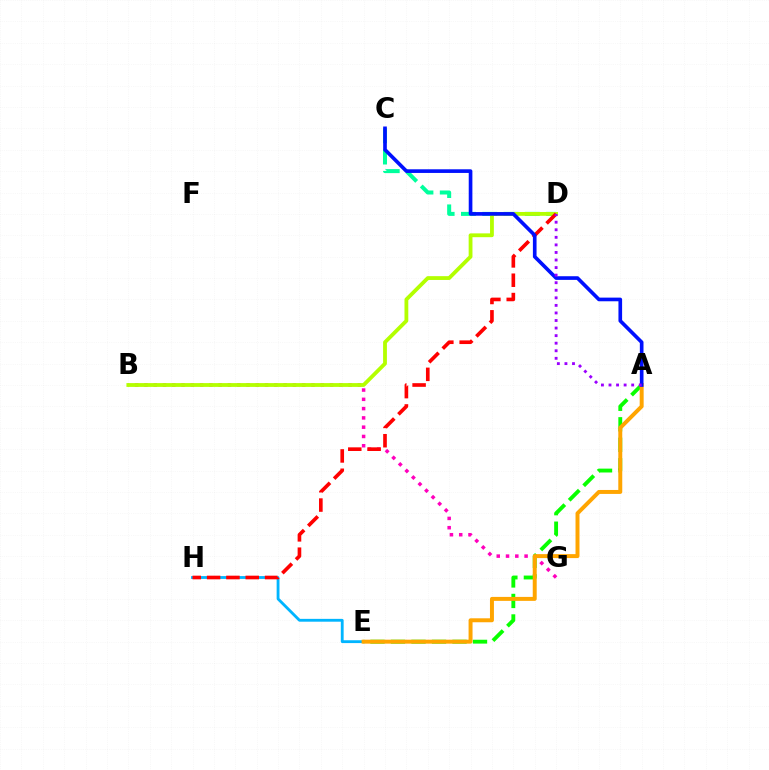{('C', 'D'): [{'color': '#00ff9d', 'line_style': 'dashed', 'thickness': 2.89}], ('B', 'G'): [{'color': '#ff00bd', 'line_style': 'dotted', 'thickness': 2.52}], ('B', 'D'): [{'color': '#b3ff00', 'line_style': 'solid', 'thickness': 2.74}], ('E', 'H'): [{'color': '#00b5ff', 'line_style': 'solid', 'thickness': 2.04}], ('A', 'E'): [{'color': '#08ff00', 'line_style': 'dashed', 'thickness': 2.78}, {'color': '#ffa500', 'line_style': 'solid', 'thickness': 2.85}], ('D', 'H'): [{'color': '#ff0000', 'line_style': 'dashed', 'thickness': 2.63}], ('A', 'C'): [{'color': '#0010ff', 'line_style': 'solid', 'thickness': 2.63}], ('A', 'D'): [{'color': '#9b00ff', 'line_style': 'dotted', 'thickness': 2.05}]}